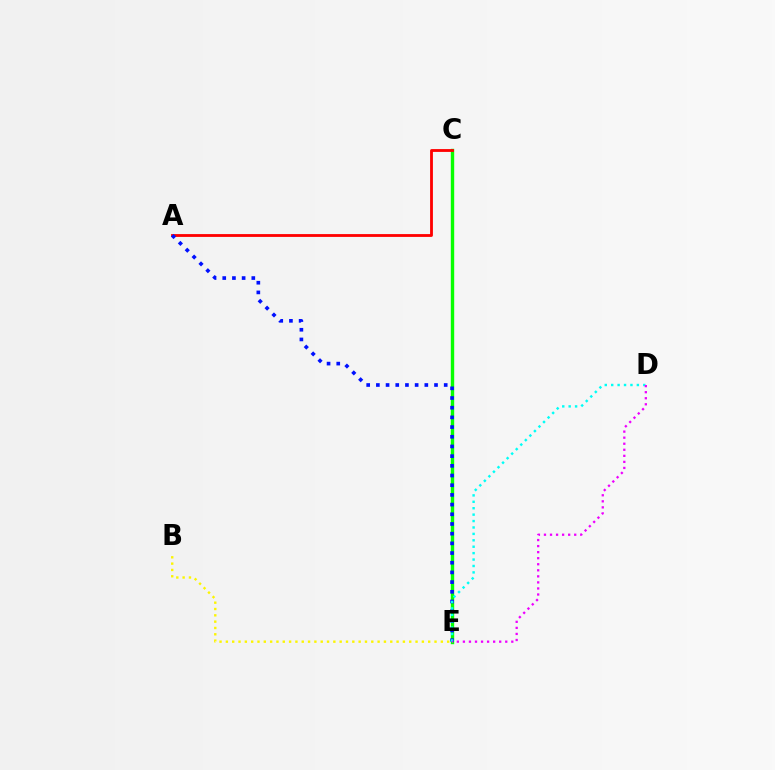{('B', 'E'): [{'color': '#fcf500', 'line_style': 'dotted', 'thickness': 1.72}], ('C', 'E'): [{'color': '#08ff00', 'line_style': 'solid', 'thickness': 2.43}], ('A', 'C'): [{'color': '#ff0000', 'line_style': 'solid', 'thickness': 2.03}], ('A', 'E'): [{'color': '#0010ff', 'line_style': 'dotted', 'thickness': 2.63}], ('D', 'E'): [{'color': '#00fff6', 'line_style': 'dotted', 'thickness': 1.74}, {'color': '#ee00ff', 'line_style': 'dotted', 'thickness': 1.64}]}